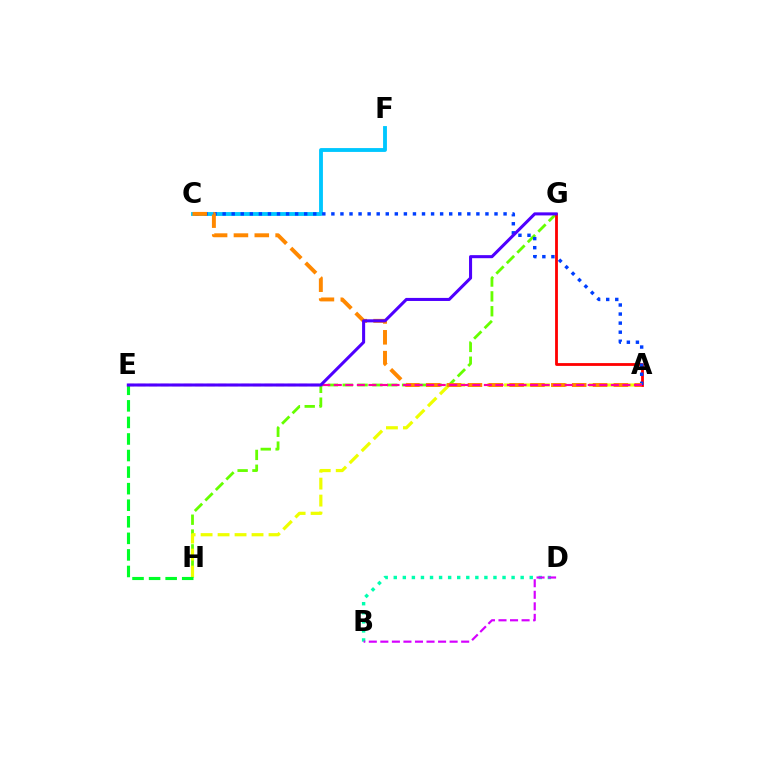{('G', 'H'): [{'color': '#66ff00', 'line_style': 'dashed', 'thickness': 2.02}], ('C', 'F'): [{'color': '#00c7ff', 'line_style': 'solid', 'thickness': 2.77}], ('A', 'H'): [{'color': '#eeff00', 'line_style': 'dashed', 'thickness': 2.31}], ('A', 'G'): [{'color': '#ff0000', 'line_style': 'solid', 'thickness': 2.03}], ('A', 'C'): [{'color': '#003fff', 'line_style': 'dotted', 'thickness': 2.46}, {'color': '#ff8800', 'line_style': 'dashed', 'thickness': 2.83}], ('B', 'D'): [{'color': '#00ffaf', 'line_style': 'dotted', 'thickness': 2.46}, {'color': '#d600ff', 'line_style': 'dashed', 'thickness': 1.57}], ('E', 'H'): [{'color': '#00ff27', 'line_style': 'dashed', 'thickness': 2.25}], ('A', 'E'): [{'color': '#ff00a0', 'line_style': 'dashed', 'thickness': 1.57}], ('E', 'G'): [{'color': '#4f00ff', 'line_style': 'solid', 'thickness': 2.2}]}